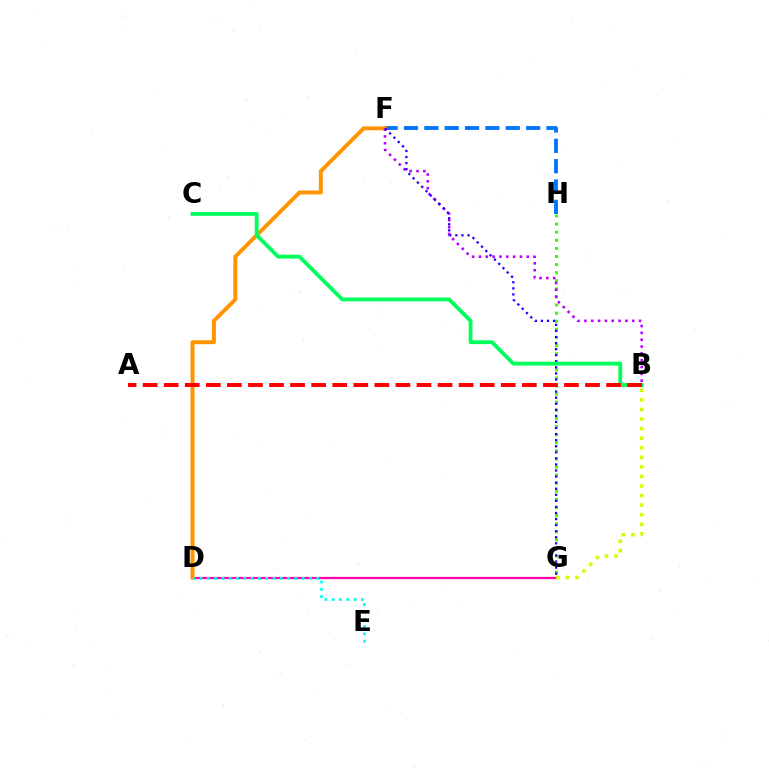{('D', 'G'): [{'color': '#ff00ac', 'line_style': 'solid', 'thickness': 1.62}], ('F', 'H'): [{'color': '#0074ff', 'line_style': 'dashed', 'thickness': 2.77}], ('D', 'F'): [{'color': '#ff9400', 'line_style': 'solid', 'thickness': 2.85}], ('G', 'H'): [{'color': '#3dff00', 'line_style': 'dotted', 'thickness': 2.2}], ('B', 'F'): [{'color': '#b900ff', 'line_style': 'dotted', 'thickness': 1.86}], ('D', 'E'): [{'color': '#00fff6', 'line_style': 'dotted', 'thickness': 1.98}], ('F', 'G'): [{'color': '#2500ff', 'line_style': 'dotted', 'thickness': 1.65}], ('B', 'C'): [{'color': '#00ff5c', 'line_style': 'solid', 'thickness': 2.75}], ('B', 'G'): [{'color': '#d1ff00', 'line_style': 'dotted', 'thickness': 2.6}], ('A', 'B'): [{'color': '#ff0000', 'line_style': 'dashed', 'thickness': 2.86}]}